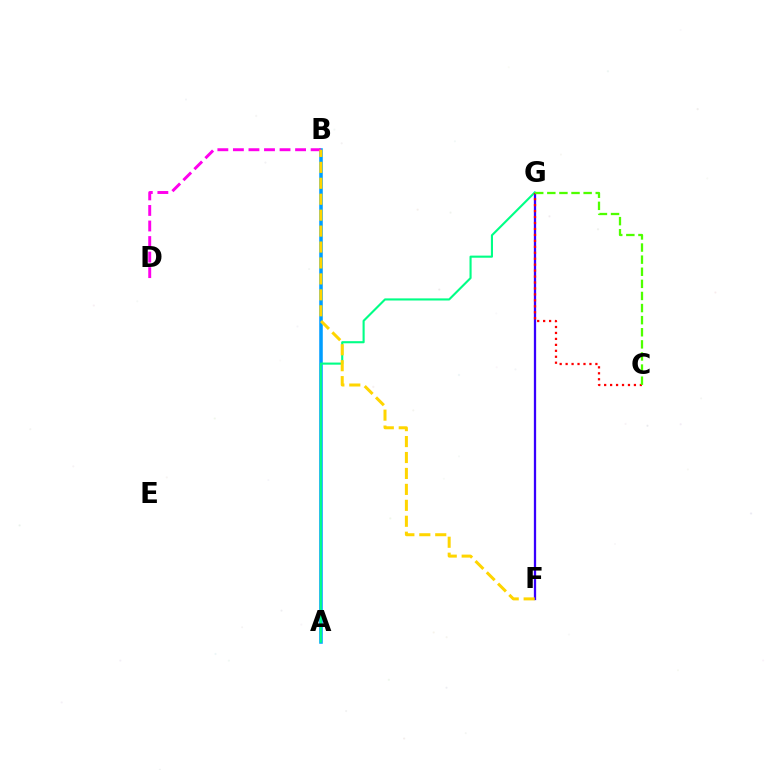{('A', 'B'): [{'color': '#009eff', 'line_style': 'solid', 'thickness': 2.55}], ('F', 'G'): [{'color': '#3700ff', 'line_style': 'solid', 'thickness': 1.64}], ('B', 'D'): [{'color': '#ff00ed', 'line_style': 'dashed', 'thickness': 2.11}], ('A', 'G'): [{'color': '#00ff86', 'line_style': 'solid', 'thickness': 1.52}], ('B', 'F'): [{'color': '#ffd500', 'line_style': 'dashed', 'thickness': 2.17}], ('C', 'G'): [{'color': '#ff0000', 'line_style': 'dotted', 'thickness': 1.62}, {'color': '#4fff00', 'line_style': 'dashed', 'thickness': 1.64}]}